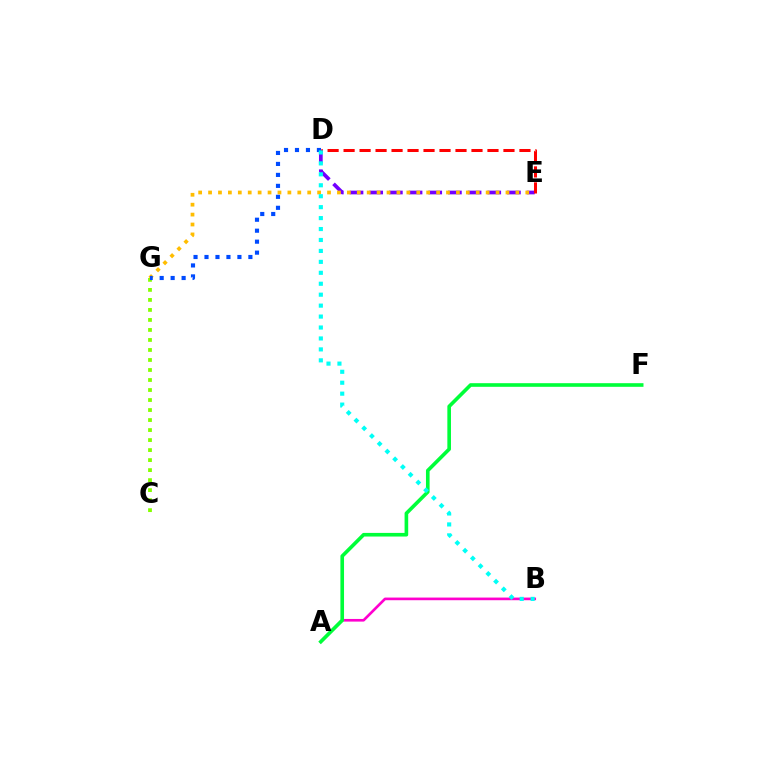{('D', 'E'): [{'color': '#7200ff', 'line_style': 'dashed', 'thickness': 2.67}, {'color': '#ff0000', 'line_style': 'dashed', 'thickness': 2.17}], ('C', 'G'): [{'color': '#84ff00', 'line_style': 'dotted', 'thickness': 2.72}], ('A', 'B'): [{'color': '#ff00cf', 'line_style': 'solid', 'thickness': 1.91}], ('E', 'G'): [{'color': '#ffbd00', 'line_style': 'dotted', 'thickness': 2.69}], ('D', 'G'): [{'color': '#004bff', 'line_style': 'dotted', 'thickness': 2.98}], ('A', 'F'): [{'color': '#00ff39', 'line_style': 'solid', 'thickness': 2.61}], ('B', 'D'): [{'color': '#00fff6', 'line_style': 'dotted', 'thickness': 2.97}]}